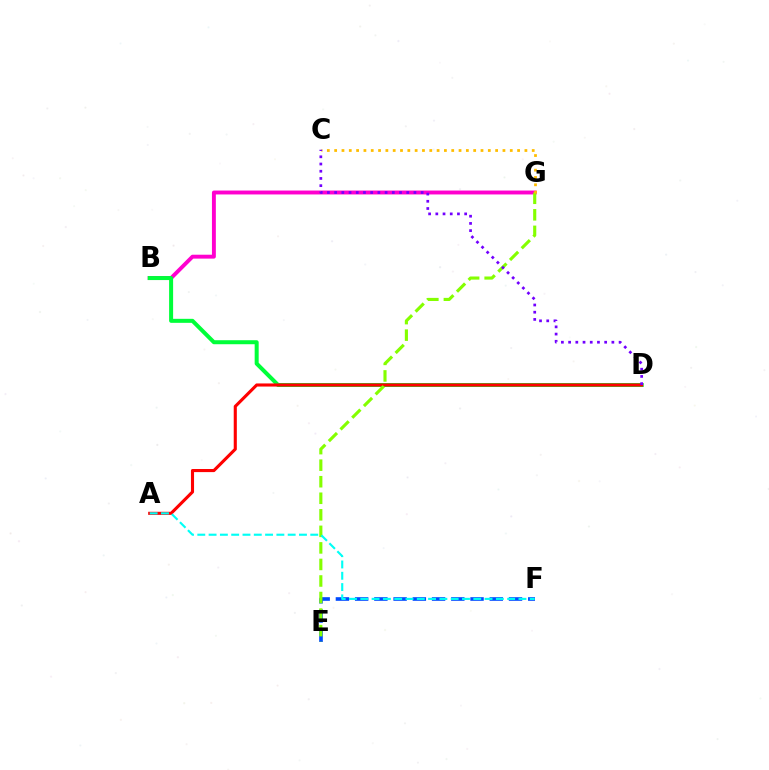{('B', 'G'): [{'color': '#ff00cf', 'line_style': 'solid', 'thickness': 2.81}], ('B', 'D'): [{'color': '#00ff39', 'line_style': 'solid', 'thickness': 2.89}], ('A', 'D'): [{'color': '#ff0000', 'line_style': 'solid', 'thickness': 2.23}], ('E', 'F'): [{'color': '#004bff', 'line_style': 'dashed', 'thickness': 2.61}], ('E', 'G'): [{'color': '#84ff00', 'line_style': 'dashed', 'thickness': 2.25}], ('A', 'F'): [{'color': '#00fff6', 'line_style': 'dashed', 'thickness': 1.53}], ('C', 'G'): [{'color': '#ffbd00', 'line_style': 'dotted', 'thickness': 1.99}], ('C', 'D'): [{'color': '#7200ff', 'line_style': 'dotted', 'thickness': 1.96}]}